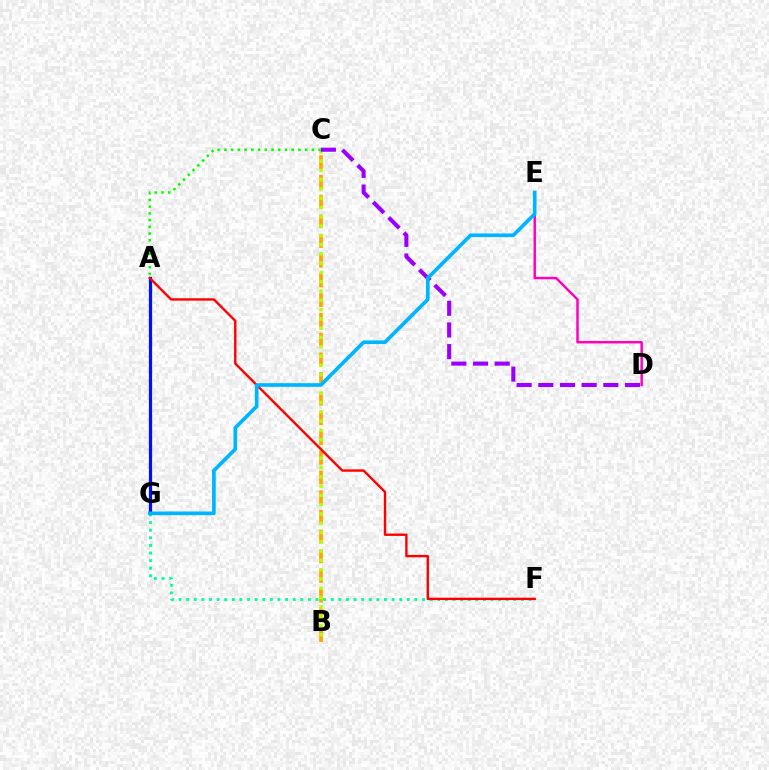{('D', 'E'): [{'color': '#ff00bd', 'line_style': 'solid', 'thickness': 1.77}], ('B', 'C'): [{'color': '#ffa500', 'line_style': 'dashed', 'thickness': 2.68}, {'color': '#b3ff00', 'line_style': 'dotted', 'thickness': 2.52}], ('A', 'G'): [{'color': '#0010ff', 'line_style': 'solid', 'thickness': 2.32}], ('F', 'G'): [{'color': '#00ff9d', 'line_style': 'dotted', 'thickness': 2.07}], ('A', 'F'): [{'color': '#ff0000', 'line_style': 'solid', 'thickness': 1.71}], ('C', 'D'): [{'color': '#9b00ff', 'line_style': 'dashed', 'thickness': 2.94}], ('E', 'G'): [{'color': '#00b5ff', 'line_style': 'solid', 'thickness': 2.65}], ('A', 'C'): [{'color': '#08ff00', 'line_style': 'dotted', 'thickness': 1.83}]}